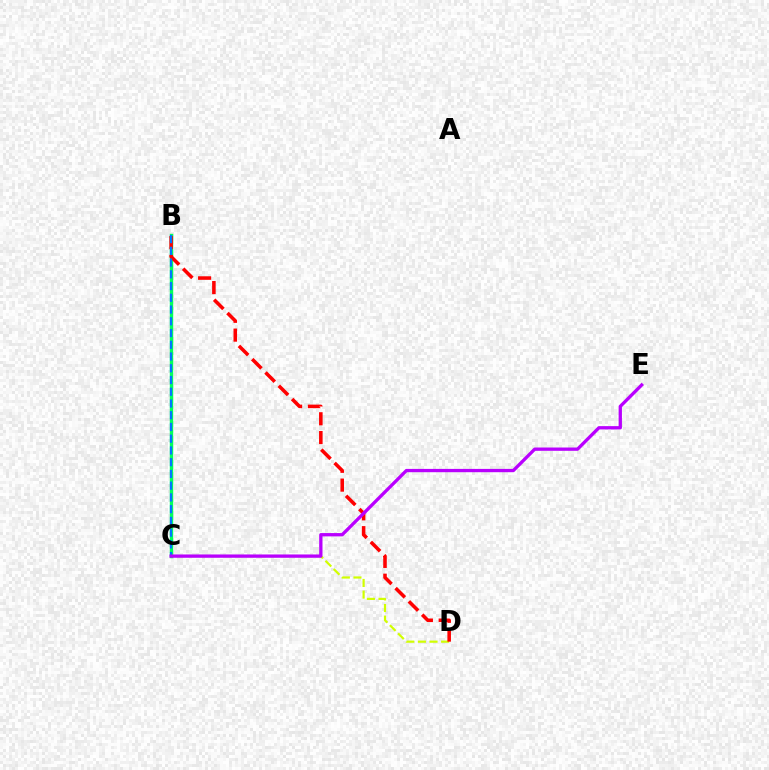{('B', 'C'): [{'color': '#00ff5c', 'line_style': 'solid', 'thickness': 2.45}, {'color': '#0074ff', 'line_style': 'dashed', 'thickness': 1.6}], ('C', 'D'): [{'color': '#d1ff00', 'line_style': 'dashed', 'thickness': 1.58}], ('B', 'D'): [{'color': '#ff0000', 'line_style': 'dashed', 'thickness': 2.55}], ('C', 'E'): [{'color': '#b900ff', 'line_style': 'solid', 'thickness': 2.38}]}